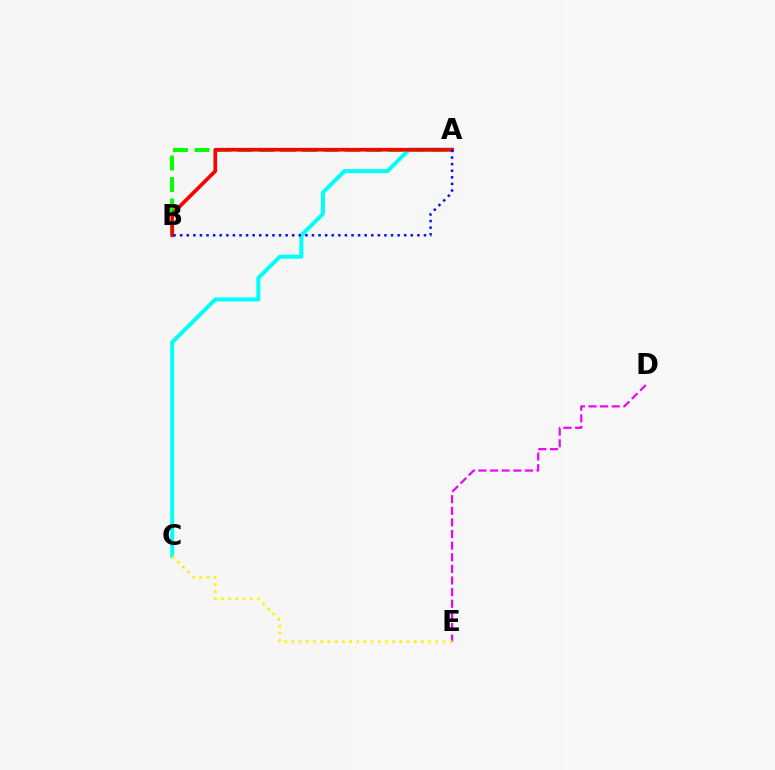{('A', 'C'): [{'color': '#00fff6', 'line_style': 'solid', 'thickness': 2.9}], ('D', 'E'): [{'color': '#ee00ff', 'line_style': 'dashed', 'thickness': 1.58}], ('A', 'B'): [{'color': '#08ff00', 'line_style': 'dashed', 'thickness': 2.92}, {'color': '#ff0000', 'line_style': 'solid', 'thickness': 2.65}, {'color': '#0010ff', 'line_style': 'dotted', 'thickness': 1.79}], ('C', 'E'): [{'color': '#fcf500', 'line_style': 'dotted', 'thickness': 1.95}]}